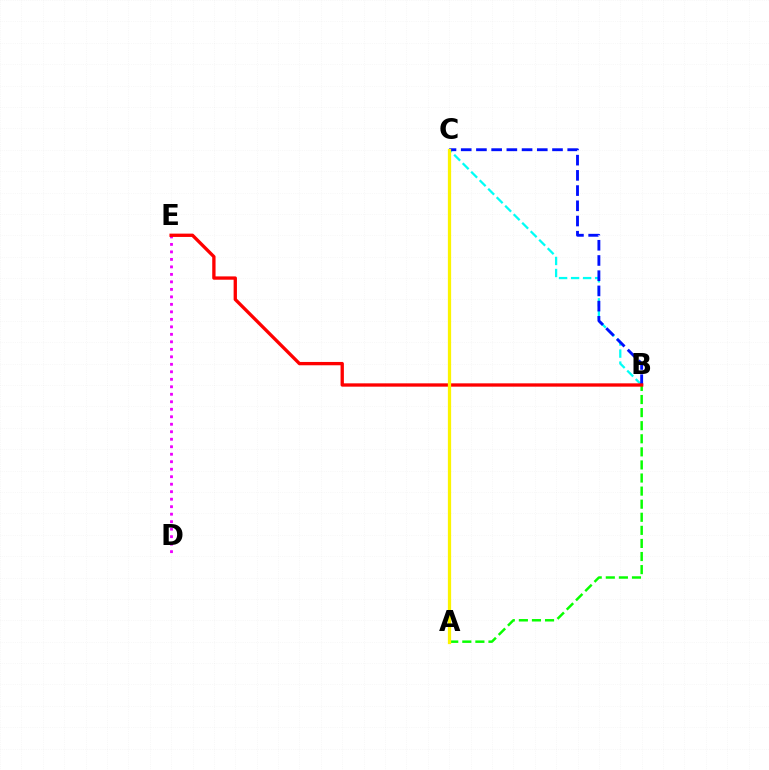{('B', 'C'): [{'color': '#00fff6', 'line_style': 'dashed', 'thickness': 1.63}, {'color': '#0010ff', 'line_style': 'dashed', 'thickness': 2.07}], ('A', 'B'): [{'color': '#08ff00', 'line_style': 'dashed', 'thickness': 1.78}], ('D', 'E'): [{'color': '#ee00ff', 'line_style': 'dotted', 'thickness': 2.04}], ('B', 'E'): [{'color': '#ff0000', 'line_style': 'solid', 'thickness': 2.39}], ('A', 'C'): [{'color': '#fcf500', 'line_style': 'solid', 'thickness': 2.34}]}